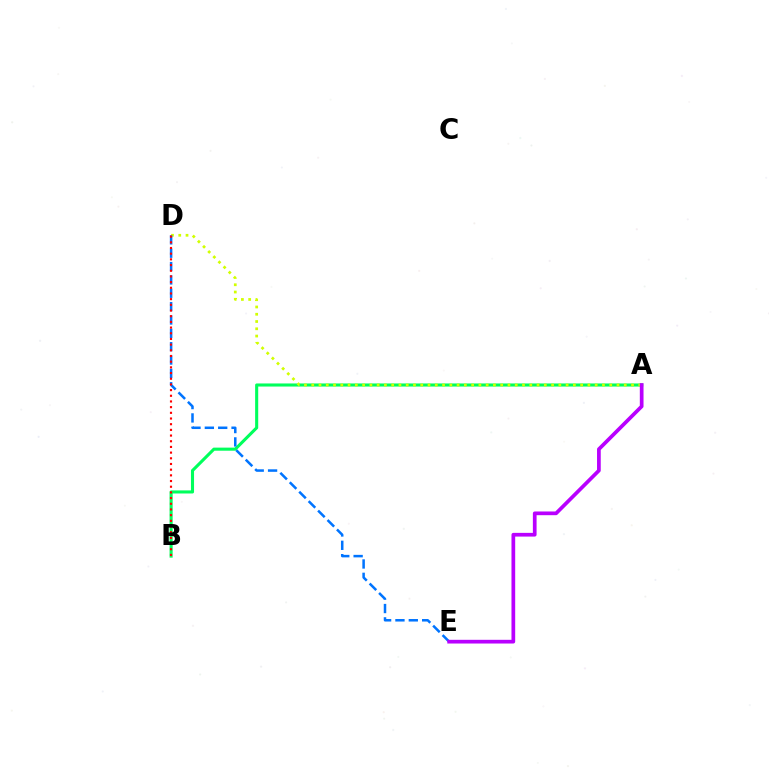{('A', 'B'): [{'color': '#00ff5c', 'line_style': 'solid', 'thickness': 2.22}], ('A', 'D'): [{'color': '#d1ff00', 'line_style': 'dotted', 'thickness': 1.97}], ('D', 'E'): [{'color': '#0074ff', 'line_style': 'dashed', 'thickness': 1.81}], ('B', 'D'): [{'color': '#ff0000', 'line_style': 'dotted', 'thickness': 1.54}], ('A', 'E'): [{'color': '#b900ff', 'line_style': 'solid', 'thickness': 2.67}]}